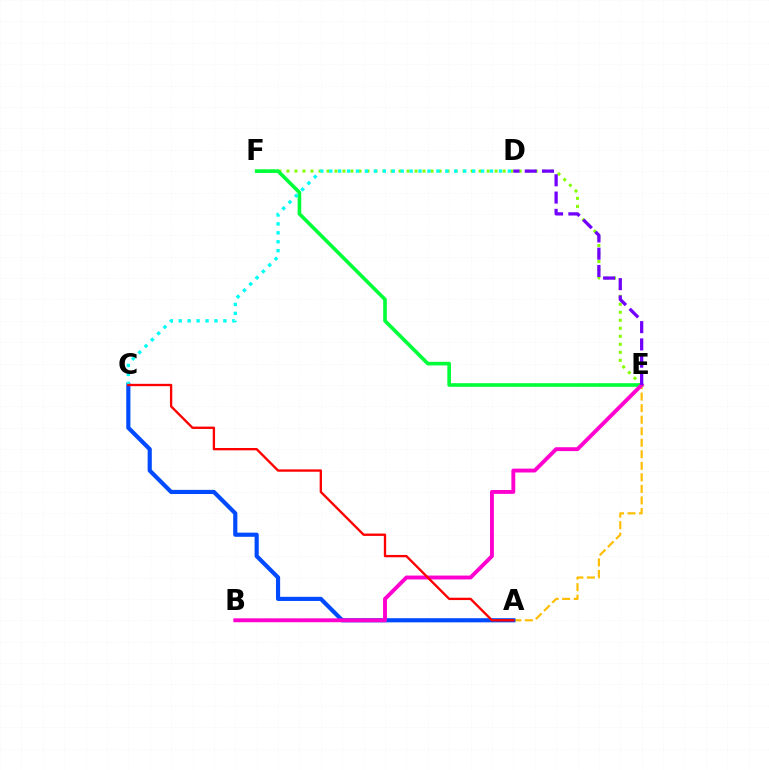{('E', 'F'): [{'color': '#84ff00', 'line_style': 'dotted', 'thickness': 2.18}, {'color': '#00ff39', 'line_style': 'solid', 'thickness': 2.61}], ('A', 'E'): [{'color': '#ffbd00', 'line_style': 'dashed', 'thickness': 1.57}], ('A', 'C'): [{'color': '#004bff', 'line_style': 'solid', 'thickness': 2.99}, {'color': '#ff0000', 'line_style': 'solid', 'thickness': 1.69}], ('C', 'D'): [{'color': '#00fff6', 'line_style': 'dotted', 'thickness': 2.43}], ('B', 'E'): [{'color': '#ff00cf', 'line_style': 'solid', 'thickness': 2.8}], ('D', 'E'): [{'color': '#7200ff', 'line_style': 'dashed', 'thickness': 2.35}]}